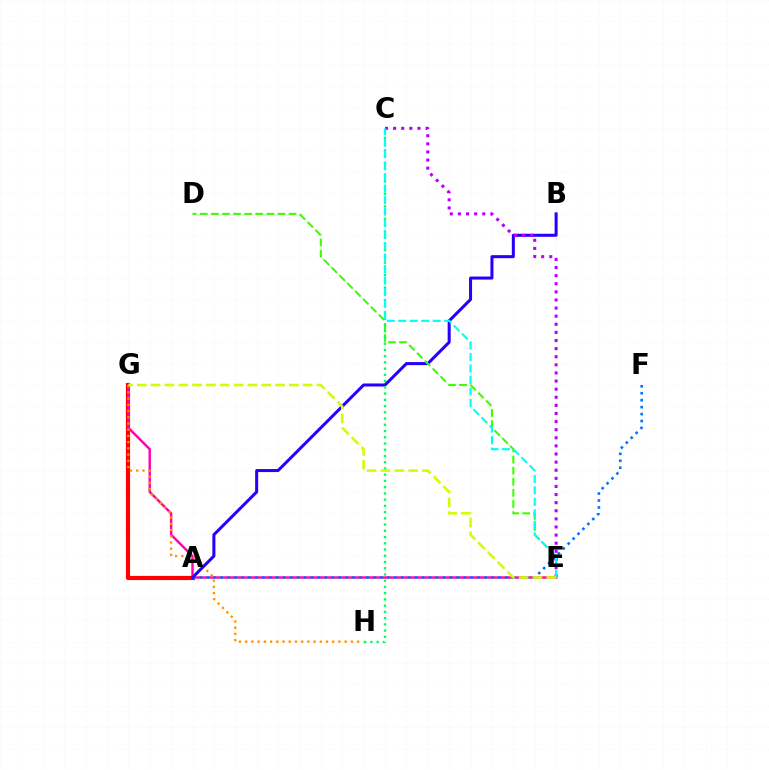{('A', 'G'): [{'color': '#ff0000', 'line_style': 'solid', 'thickness': 3.0}], ('E', 'G'): [{'color': '#ff00ac', 'line_style': 'solid', 'thickness': 1.73}, {'color': '#d1ff00', 'line_style': 'dashed', 'thickness': 1.88}], ('A', 'F'): [{'color': '#0074ff', 'line_style': 'dotted', 'thickness': 1.89}], ('G', 'H'): [{'color': '#ff9400', 'line_style': 'dotted', 'thickness': 1.69}], ('A', 'B'): [{'color': '#2500ff', 'line_style': 'solid', 'thickness': 2.18}], ('D', 'E'): [{'color': '#3dff00', 'line_style': 'dashed', 'thickness': 1.51}], ('C', 'E'): [{'color': '#b900ff', 'line_style': 'dotted', 'thickness': 2.2}, {'color': '#00fff6', 'line_style': 'dashed', 'thickness': 1.56}], ('C', 'H'): [{'color': '#00ff5c', 'line_style': 'dotted', 'thickness': 1.69}]}